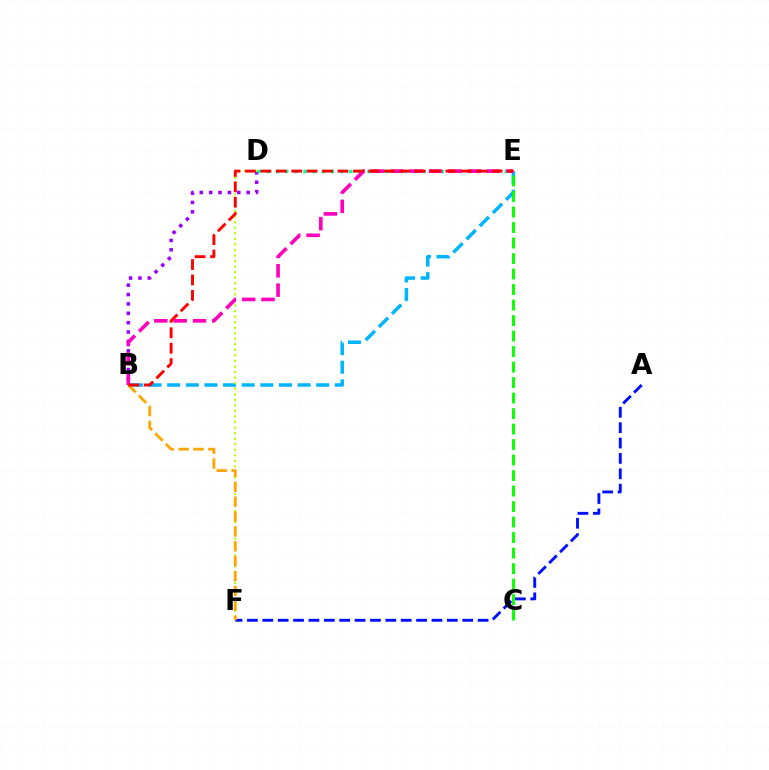{('B', 'D'): [{'color': '#9b00ff', 'line_style': 'dotted', 'thickness': 2.55}], ('B', 'E'): [{'color': '#00b5ff', 'line_style': 'dashed', 'thickness': 2.53}, {'color': '#ff00bd', 'line_style': 'dashed', 'thickness': 2.63}, {'color': '#ff0000', 'line_style': 'dashed', 'thickness': 2.1}], ('C', 'E'): [{'color': '#08ff00', 'line_style': 'dashed', 'thickness': 2.11}], ('D', 'E'): [{'color': '#00ff9d', 'line_style': 'dotted', 'thickness': 2.49}], ('A', 'F'): [{'color': '#0010ff', 'line_style': 'dashed', 'thickness': 2.09}], ('D', 'F'): [{'color': '#b3ff00', 'line_style': 'dotted', 'thickness': 1.51}], ('B', 'F'): [{'color': '#ffa500', 'line_style': 'dashed', 'thickness': 2.02}]}